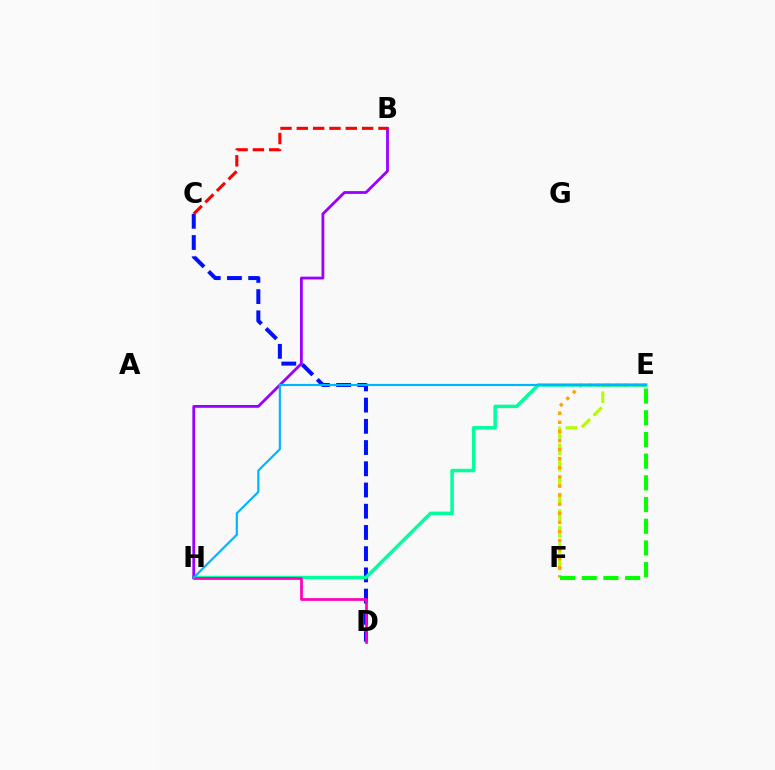{('E', 'F'): [{'color': '#b3ff00', 'line_style': 'dashed', 'thickness': 2.24}, {'color': '#ffa500', 'line_style': 'dotted', 'thickness': 2.47}, {'color': '#08ff00', 'line_style': 'dashed', 'thickness': 2.95}], ('C', 'D'): [{'color': '#0010ff', 'line_style': 'dashed', 'thickness': 2.88}], ('E', 'H'): [{'color': '#00ff9d', 'line_style': 'solid', 'thickness': 2.5}, {'color': '#00b5ff', 'line_style': 'solid', 'thickness': 1.56}], ('B', 'H'): [{'color': '#9b00ff', 'line_style': 'solid', 'thickness': 2.02}], ('D', 'H'): [{'color': '#ff00bd', 'line_style': 'solid', 'thickness': 1.96}], ('B', 'C'): [{'color': '#ff0000', 'line_style': 'dashed', 'thickness': 2.22}]}